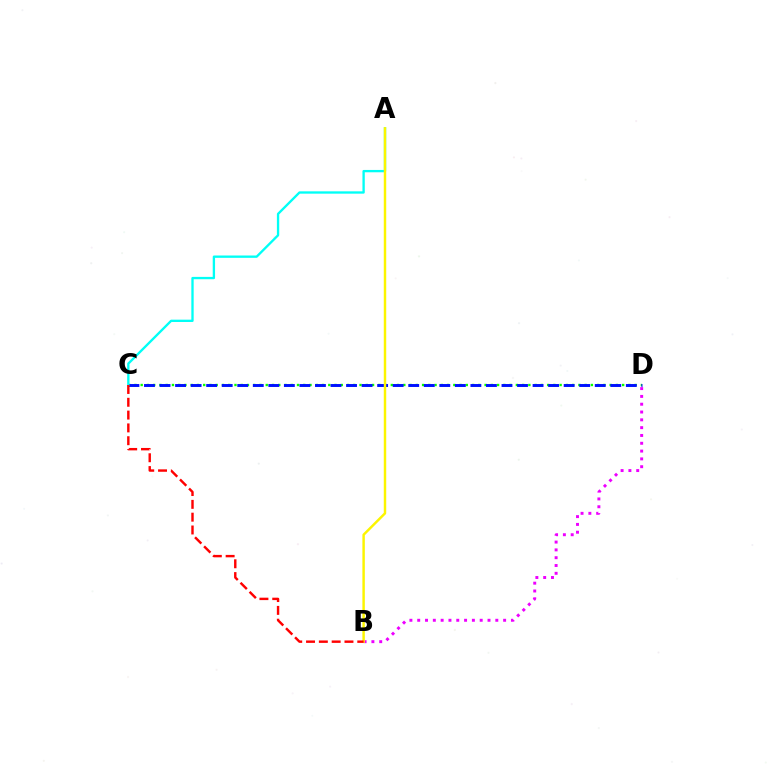{('C', 'D'): [{'color': '#08ff00', 'line_style': 'dotted', 'thickness': 1.7}, {'color': '#0010ff', 'line_style': 'dashed', 'thickness': 2.11}], ('A', 'C'): [{'color': '#00fff6', 'line_style': 'solid', 'thickness': 1.68}], ('B', 'D'): [{'color': '#ee00ff', 'line_style': 'dotted', 'thickness': 2.12}], ('A', 'B'): [{'color': '#fcf500', 'line_style': 'solid', 'thickness': 1.76}], ('B', 'C'): [{'color': '#ff0000', 'line_style': 'dashed', 'thickness': 1.74}]}